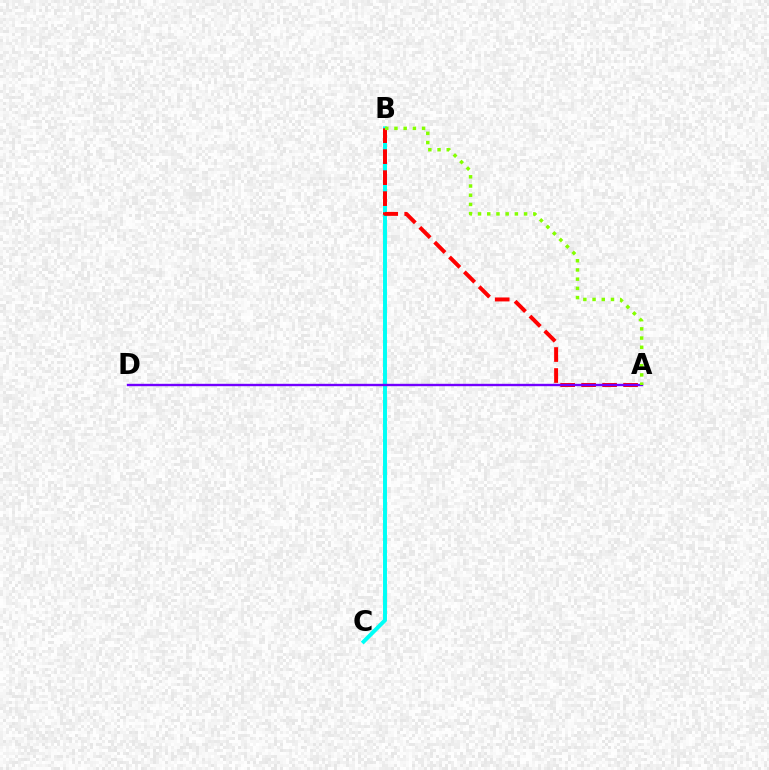{('B', 'C'): [{'color': '#00fff6', 'line_style': 'solid', 'thickness': 2.84}], ('A', 'B'): [{'color': '#ff0000', 'line_style': 'dashed', 'thickness': 2.85}, {'color': '#84ff00', 'line_style': 'dotted', 'thickness': 2.5}], ('A', 'D'): [{'color': '#7200ff', 'line_style': 'solid', 'thickness': 1.71}]}